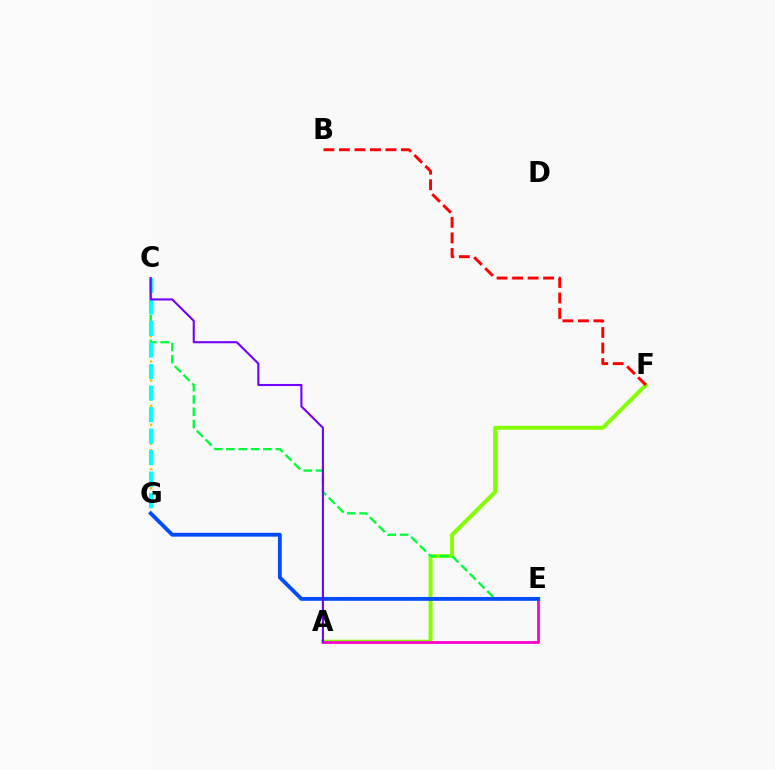{('A', 'F'): [{'color': '#84ff00', 'line_style': 'solid', 'thickness': 2.85}], ('C', 'G'): [{'color': '#ffbd00', 'line_style': 'dotted', 'thickness': 1.72}, {'color': '#00fff6', 'line_style': 'dashed', 'thickness': 2.92}], ('A', 'E'): [{'color': '#ff00cf', 'line_style': 'solid', 'thickness': 2.01}], ('C', 'E'): [{'color': '#00ff39', 'line_style': 'dashed', 'thickness': 1.67}], ('B', 'F'): [{'color': '#ff0000', 'line_style': 'dashed', 'thickness': 2.11}], ('E', 'G'): [{'color': '#004bff', 'line_style': 'solid', 'thickness': 2.76}], ('A', 'C'): [{'color': '#7200ff', 'line_style': 'solid', 'thickness': 1.51}]}